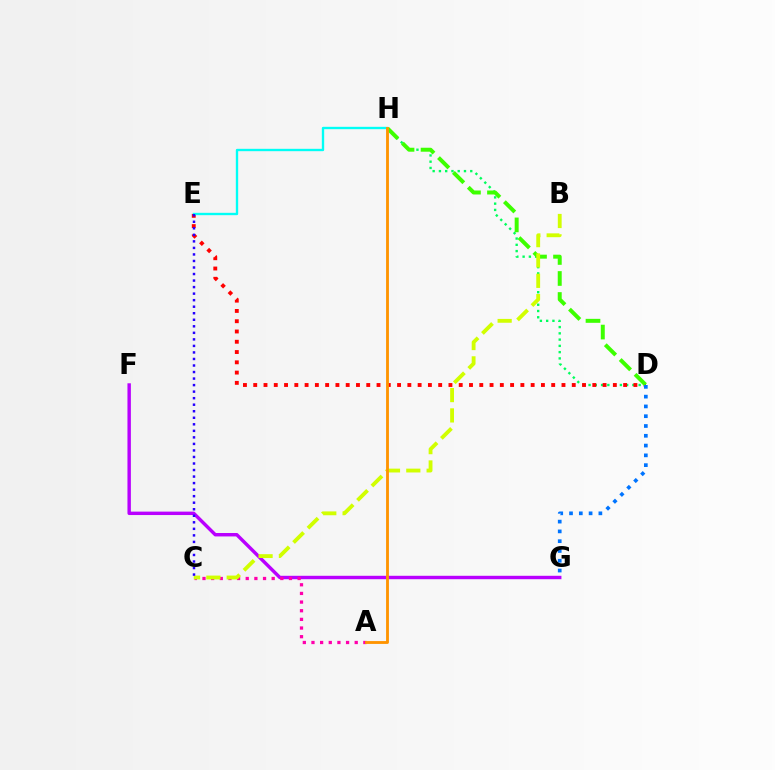{('F', 'G'): [{'color': '#b900ff', 'line_style': 'solid', 'thickness': 2.46}], ('D', 'H'): [{'color': '#00ff5c', 'line_style': 'dotted', 'thickness': 1.7}, {'color': '#3dff00', 'line_style': 'dashed', 'thickness': 2.85}], ('A', 'C'): [{'color': '#ff00ac', 'line_style': 'dotted', 'thickness': 2.35}], ('D', 'E'): [{'color': '#ff0000', 'line_style': 'dotted', 'thickness': 2.79}], ('B', 'C'): [{'color': '#d1ff00', 'line_style': 'dashed', 'thickness': 2.76}], ('D', 'G'): [{'color': '#0074ff', 'line_style': 'dotted', 'thickness': 2.66}], ('E', 'H'): [{'color': '#00fff6', 'line_style': 'solid', 'thickness': 1.7}], ('A', 'H'): [{'color': '#ff9400', 'line_style': 'solid', 'thickness': 2.05}], ('C', 'E'): [{'color': '#2500ff', 'line_style': 'dotted', 'thickness': 1.78}]}